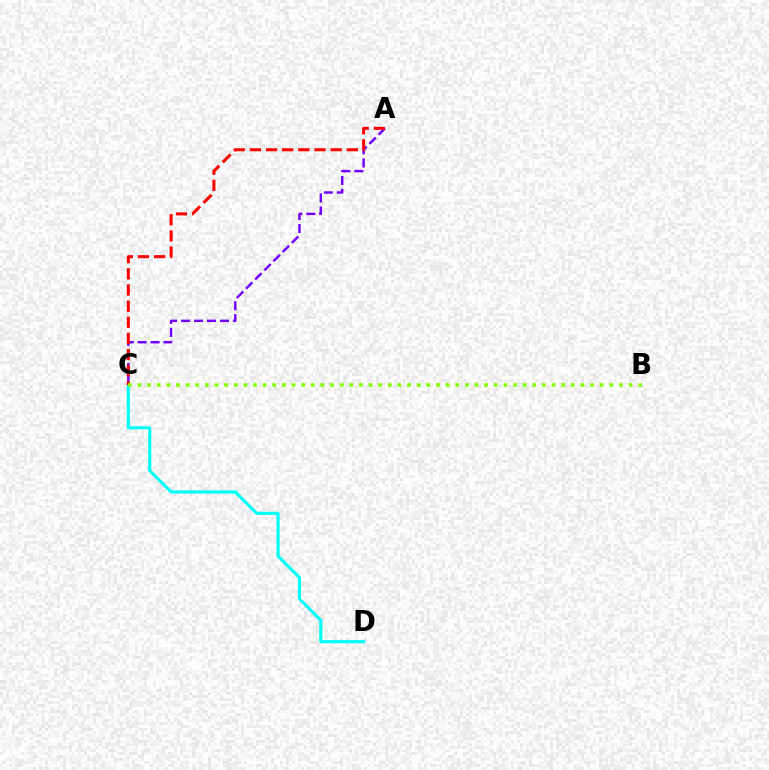{('A', 'C'): [{'color': '#7200ff', 'line_style': 'dashed', 'thickness': 1.76}, {'color': '#ff0000', 'line_style': 'dashed', 'thickness': 2.19}], ('C', 'D'): [{'color': '#00fff6', 'line_style': 'solid', 'thickness': 2.27}], ('B', 'C'): [{'color': '#84ff00', 'line_style': 'dotted', 'thickness': 2.62}]}